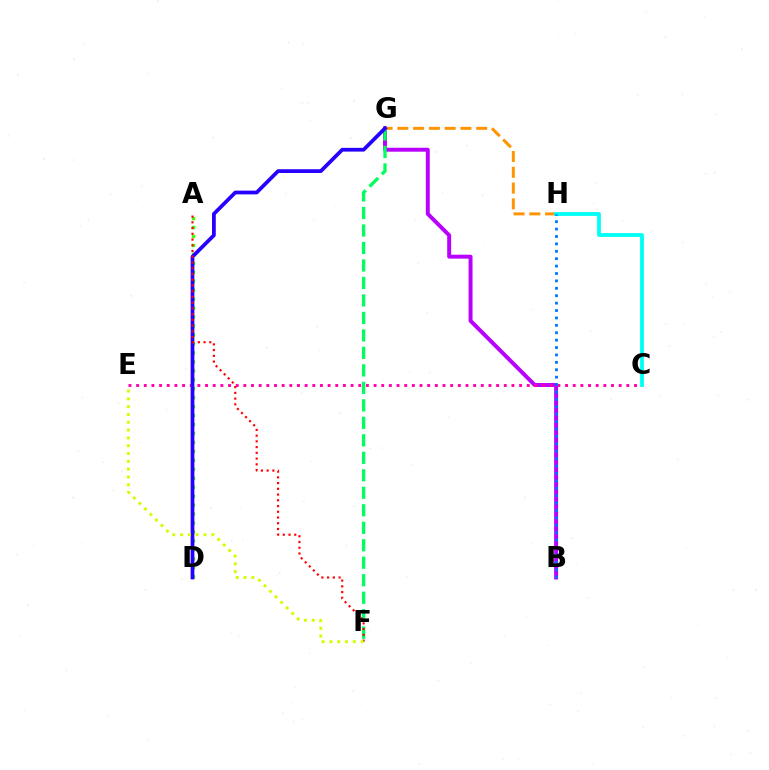{('A', 'D'): [{'color': '#3dff00', 'line_style': 'dotted', 'thickness': 2.43}], ('B', 'G'): [{'color': '#b900ff', 'line_style': 'solid', 'thickness': 2.84}], ('C', 'E'): [{'color': '#ff00ac', 'line_style': 'dotted', 'thickness': 2.08}], ('F', 'G'): [{'color': '#00ff5c', 'line_style': 'dashed', 'thickness': 2.38}], ('G', 'H'): [{'color': '#ff9400', 'line_style': 'dashed', 'thickness': 2.14}], ('C', 'H'): [{'color': '#00fff6', 'line_style': 'solid', 'thickness': 2.73}], ('D', 'G'): [{'color': '#2500ff', 'line_style': 'solid', 'thickness': 2.7}], ('A', 'F'): [{'color': '#ff0000', 'line_style': 'dotted', 'thickness': 1.56}], ('B', 'H'): [{'color': '#0074ff', 'line_style': 'dotted', 'thickness': 2.01}], ('E', 'F'): [{'color': '#d1ff00', 'line_style': 'dotted', 'thickness': 2.12}]}